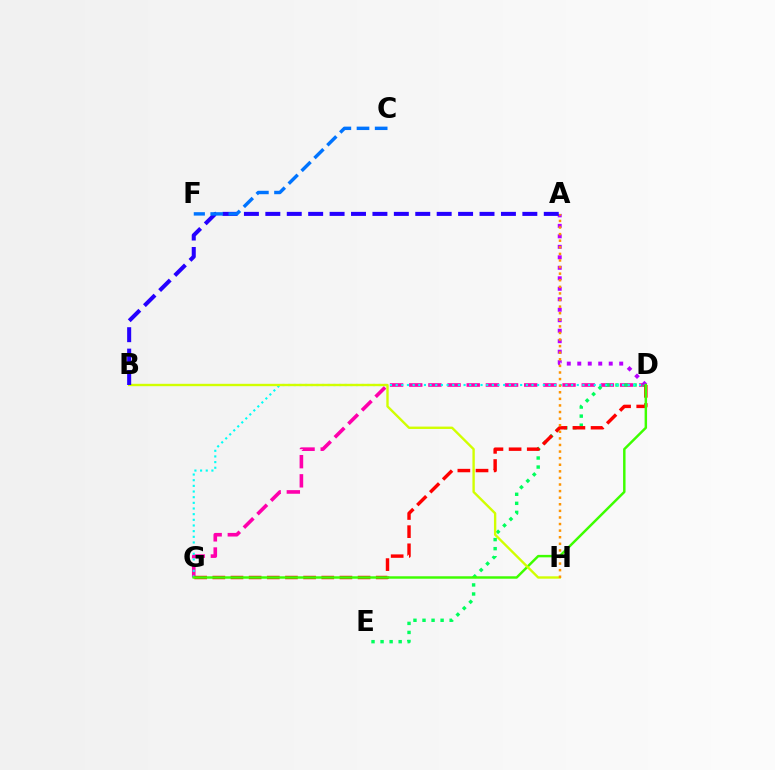{('D', 'G'): [{'color': '#ff00ac', 'line_style': 'dashed', 'thickness': 2.6}, {'color': '#00fff6', 'line_style': 'dotted', 'thickness': 1.54}, {'color': '#ff0000', 'line_style': 'dashed', 'thickness': 2.47}, {'color': '#3dff00', 'line_style': 'solid', 'thickness': 1.77}], ('D', 'E'): [{'color': '#00ff5c', 'line_style': 'dotted', 'thickness': 2.46}], ('A', 'D'): [{'color': '#b900ff', 'line_style': 'dotted', 'thickness': 2.85}], ('B', 'H'): [{'color': '#d1ff00', 'line_style': 'solid', 'thickness': 1.71}], ('A', 'H'): [{'color': '#ff9400', 'line_style': 'dotted', 'thickness': 1.79}], ('A', 'B'): [{'color': '#2500ff', 'line_style': 'dashed', 'thickness': 2.91}], ('C', 'F'): [{'color': '#0074ff', 'line_style': 'dashed', 'thickness': 2.47}]}